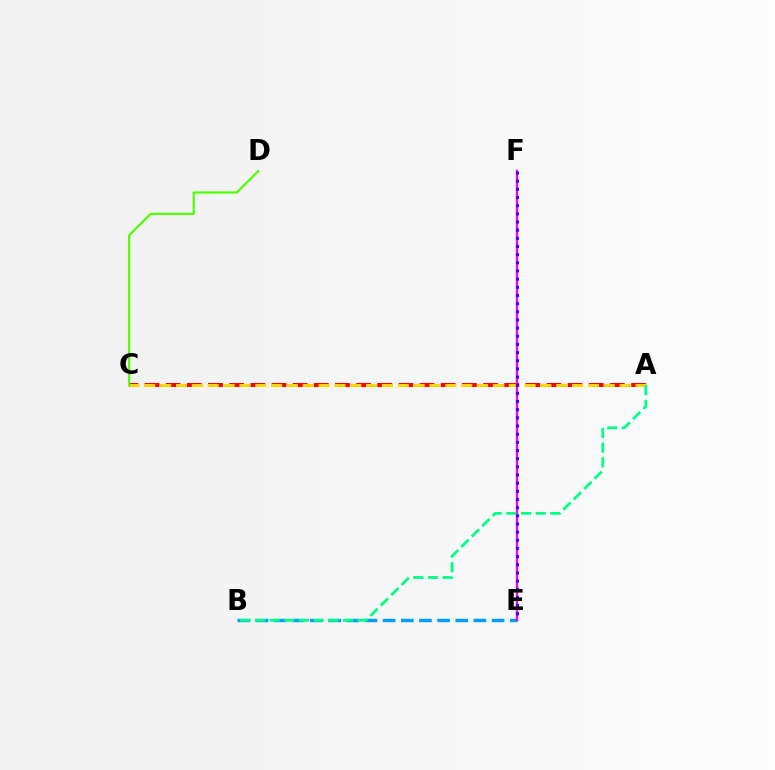{('A', 'C'): [{'color': '#ff0000', 'line_style': 'dashed', 'thickness': 2.87}, {'color': '#ffd500', 'line_style': 'dashed', 'thickness': 2.15}], ('C', 'D'): [{'color': '#4fff00', 'line_style': 'solid', 'thickness': 1.6}], ('B', 'E'): [{'color': '#009eff', 'line_style': 'dashed', 'thickness': 2.47}], ('E', 'F'): [{'color': '#ff00ed', 'line_style': 'solid', 'thickness': 1.67}, {'color': '#3700ff', 'line_style': 'dotted', 'thickness': 2.22}], ('A', 'B'): [{'color': '#00ff86', 'line_style': 'dashed', 'thickness': 1.99}]}